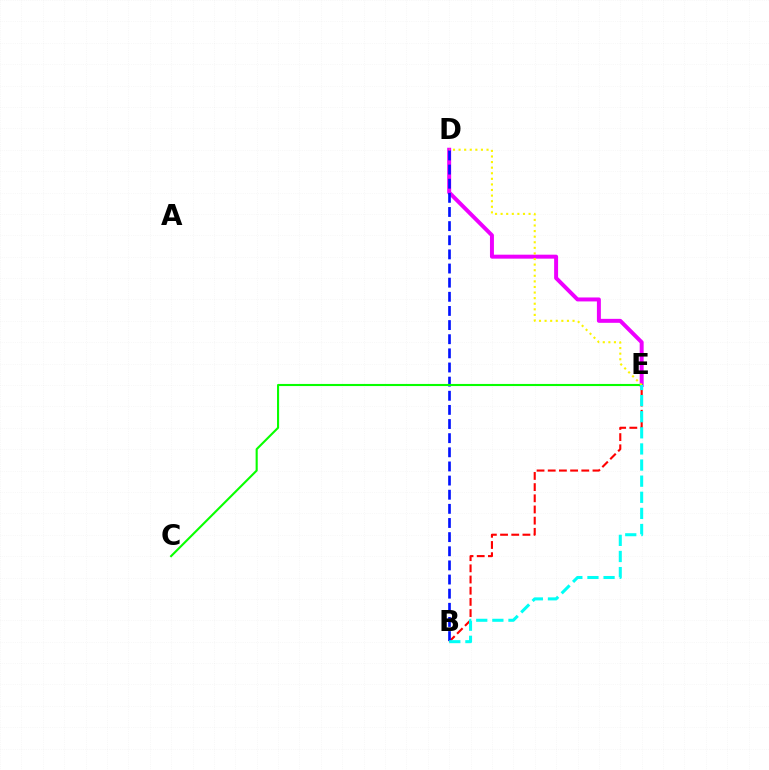{('B', 'E'): [{'color': '#ff0000', 'line_style': 'dashed', 'thickness': 1.52}, {'color': '#00fff6', 'line_style': 'dashed', 'thickness': 2.19}], ('D', 'E'): [{'color': '#ee00ff', 'line_style': 'solid', 'thickness': 2.85}, {'color': '#fcf500', 'line_style': 'dotted', 'thickness': 1.52}], ('B', 'D'): [{'color': '#0010ff', 'line_style': 'dashed', 'thickness': 1.92}], ('C', 'E'): [{'color': '#08ff00', 'line_style': 'solid', 'thickness': 1.52}]}